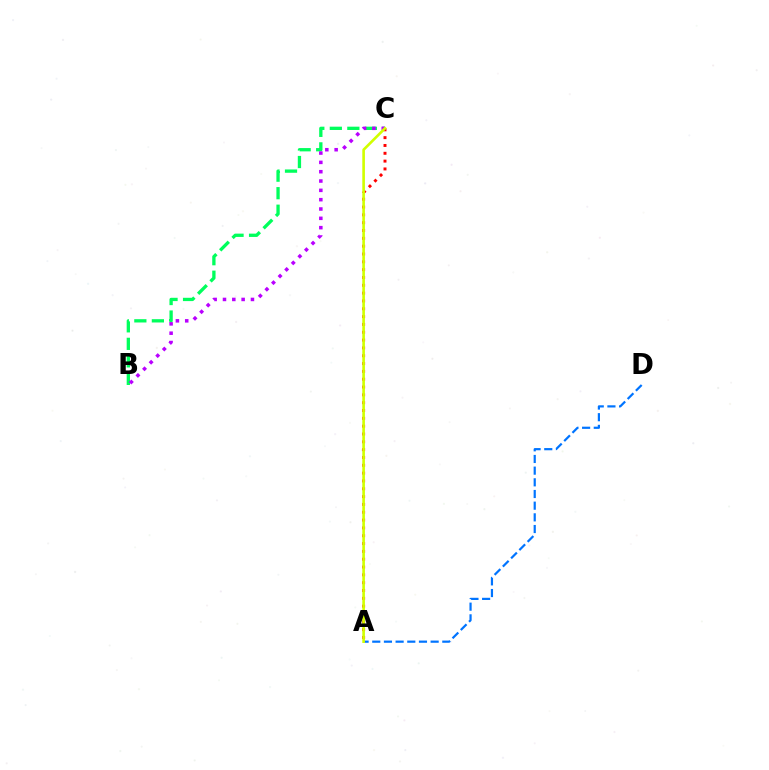{('B', 'C'): [{'color': '#00ff5c', 'line_style': 'dashed', 'thickness': 2.38}, {'color': '#b900ff', 'line_style': 'dotted', 'thickness': 2.53}], ('A', 'D'): [{'color': '#0074ff', 'line_style': 'dashed', 'thickness': 1.59}], ('A', 'C'): [{'color': '#ff0000', 'line_style': 'dotted', 'thickness': 2.13}, {'color': '#d1ff00', 'line_style': 'solid', 'thickness': 1.89}]}